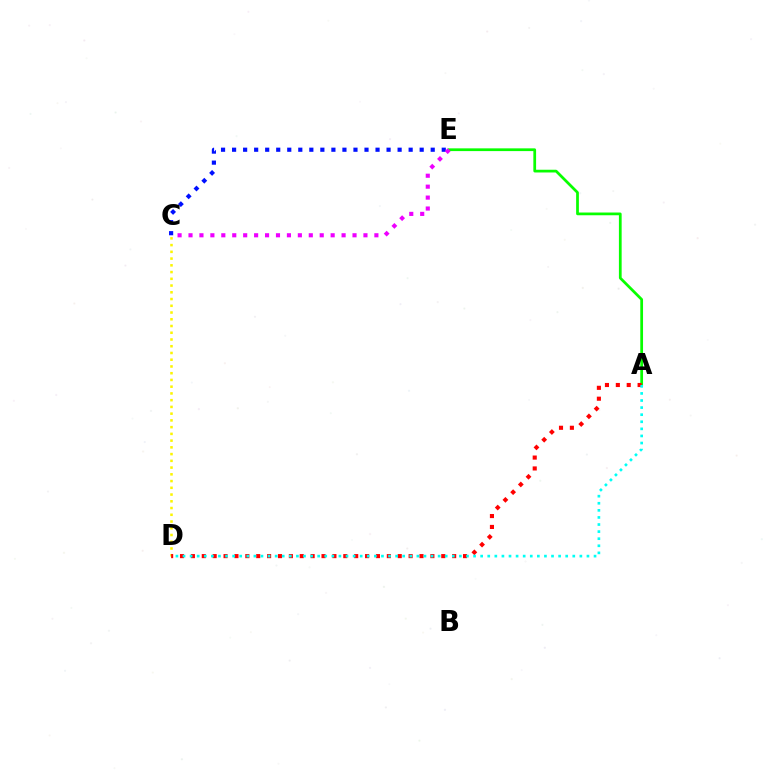{('C', 'D'): [{'color': '#fcf500', 'line_style': 'dotted', 'thickness': 1.83}], ('A', 'E'): [{'color': '#08ff00', 'line_style': 'solid', 'thickness': 1.97}], ('C', 'E'): [{'color': '#0010ff', 'line_style': 'dotted', 'thickness': 3.0}, {'color': '#ee00ff', 'line_style': 'dotted', 'thickness': 2.97}], ('A', 'D'): [{'color': '#ff0000', 'line_style': 'dotted', 'thickness': 2.96}, {'color': '#00fff6', 'line_style': 'dotted', 'thickness': 1.93}]}